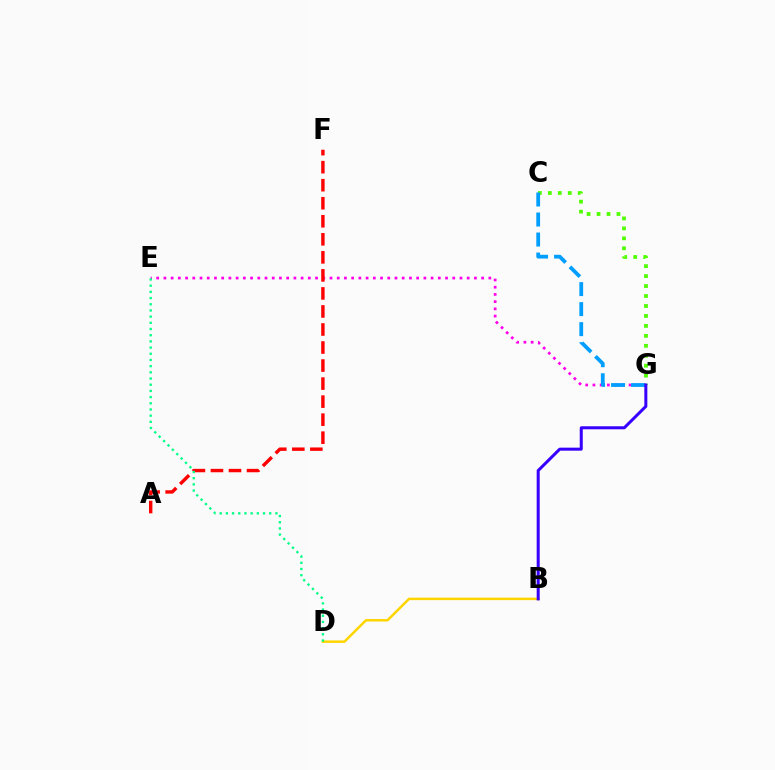{('E', 'G'): [{'color': '#ff00ed', 'line_style': 'dotted', 'thickness': 1.96}], ('A', 'F'): [{'color': '#ff0000', 'line_style': 'dashed', 'thickness': 2.45}], ('B', 'D'): [{'color': '#ffd500', 'line_style': 'solid', 'thickness': 1.79}], ('C', 'G'): [{'color': '#4fff00', 'line_style': 'dotted', 'thickness': 2.71}, {'color': '#009eff', 'line_style': 'dashed', 'thickness': 2.72}], ('B', 'G'): [{'color': '#3700ff', 'line_style': 'solid', 'thickness': 2.17}], ('D', 'E'): [{'color': '#00ff86', 'line_style': 'dotted', 'thickness': 1.68}]}